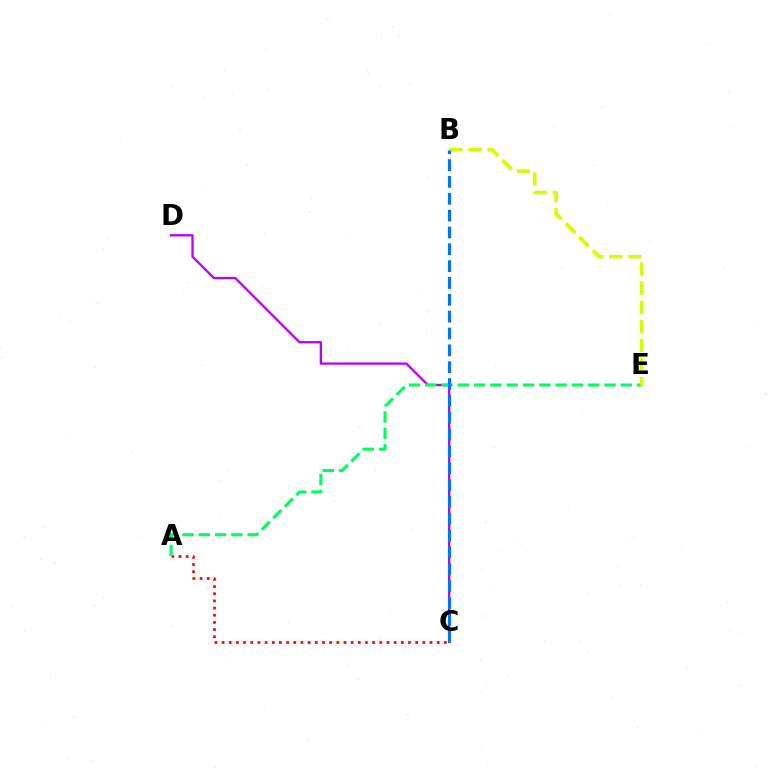{('C', 'D'): [{'color': '#b900ff', 'line_style': 'solid', 'thickness': 1.66}], ('A', 'C'): [{'color': '#ff0000', 'line_style': 'dotted', 'thickness': 1.95}], ('A', 'E'): [{'color': '#00ff5c', 'line_style': 'dashed', 'thickness': 2.21}], ('B', 'E'): [{'color': '#d1ff00', 'line_style': 'dashed', 'thickness': 2.6}], ('B', 'C'): [{'color': '#0074ff', 'line_style': 'dashed', 'thickness': 2.29}]}